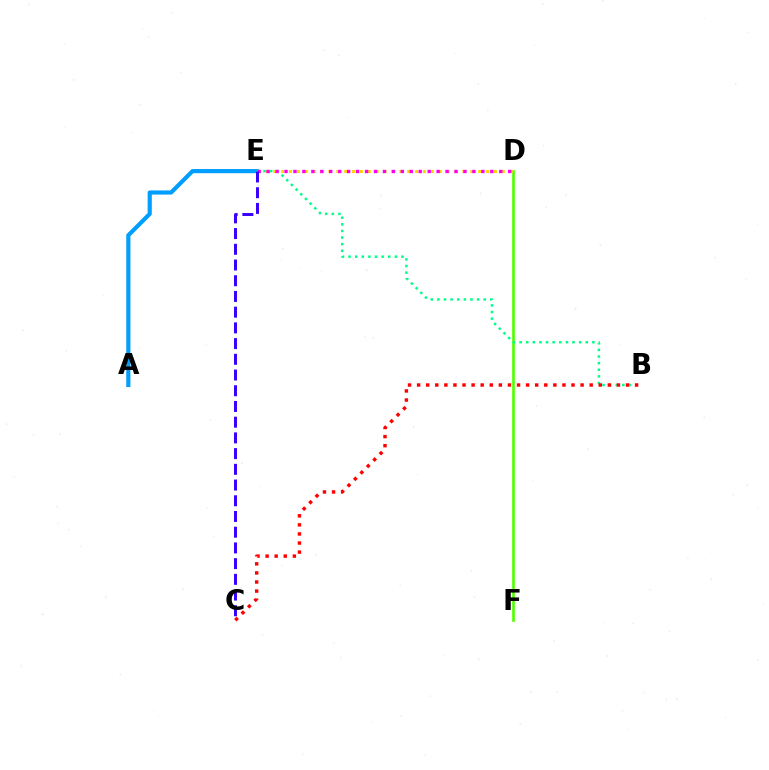{('D', 'F'): [{'color': '#4fff00', 'line_style': 'solid', 'thickness': 1.89}], ('A', 'E'): [{'color': '#009eff', 'line_style': 'solid', 'thickness': 2.98}], ('D', 'E'): [{'color': '#ffd500', 'line_style': 'dotted', 'thickness': 2.14}, {'color': '#ff00ed', 'line_style': 'dotted', 'thickness': 2.43}], ('B', 'E'): [{'color': '#00ff86', 'line_style': 'dotted', 'thickness': 1.8}], ('C', 'E'): [{'color': '#3700ff', 'line_style': 'dashed', 'thickness': 2.14}], ('B', 'C'): [{'color': '#ff0000', 'line_style': 'dotted', 'thickness': 2.47}]}